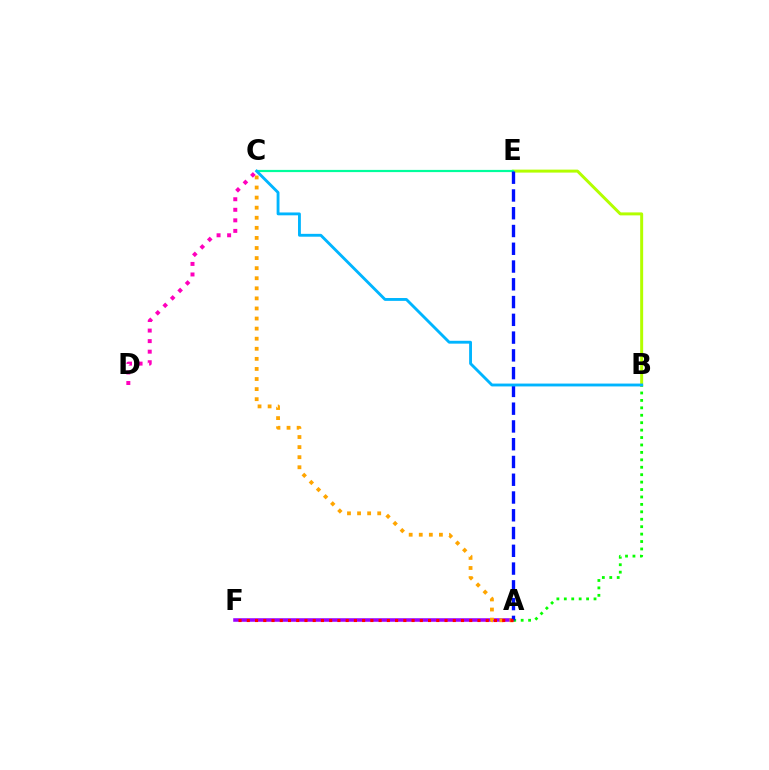{('A', 'F'): [{'color': '#9b00ff', 'line_style': 'solid', 'thickness': 2.56}, {'color': '#ff0000', 'line_style': 'dotted', 'thickness': 2.24}], ('A', 'B'): [{'color': '#08ff00', 'line_style': 'dotted', 'thickness': 2.02}], ('B', 'E'): [{'color': '#b3ff00', 'line_style': 'solid', 'thickness': 2.15}], ('A', 'C'): [{'color': '#ffa500', 'line_style': 'dotted', 'thickness': 2.74}], ('C', 'D'): [{'color': '#ff00bd', 'line_style': 'dotted', 'thickness': 2.87}], ('C', 'E'): [{'color': '#00ff9d', 'line_style': 'solid', 'thickness': 1.59}], ('A', 'E'): [{'color': '#0010ff', 'line_style': 'dashed', 'thickness': 2.41}], ('B', 'C'): [{'color': '#00b5ff', 'line_style': 'solid', 'thickness': 2.06}]}